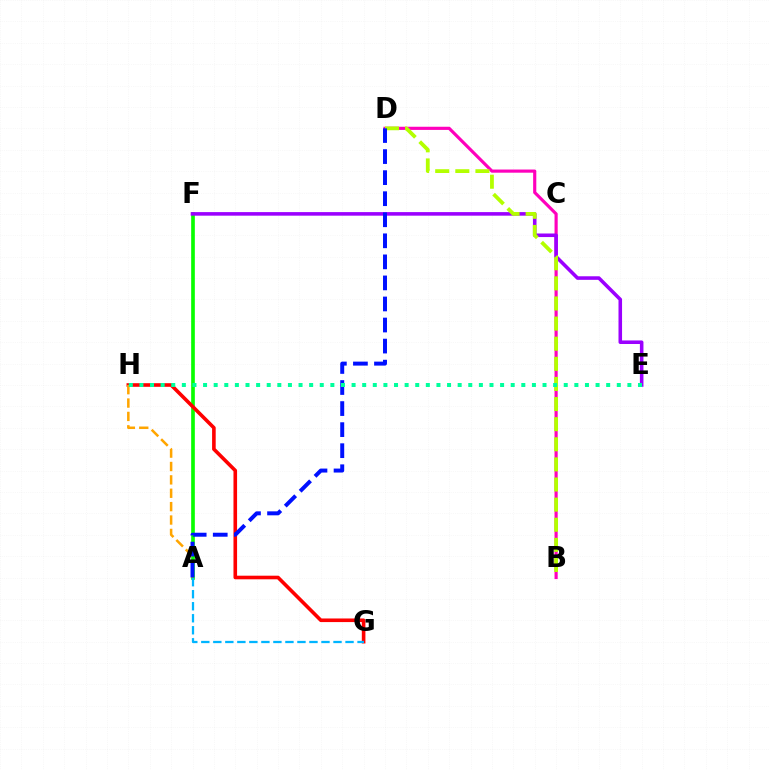{('A', 'F'): [{'color': '#08ff00', 'line_style': 'solid', 'thickness': 2.64}], ('G', 'H'): [{'color': '#ff0000', 'line_style': 'solid', 'thickness': 2.6}], ('B', 'D'): [{'color': '#ff00bd', 'line_style': 'solid', 'thickness': 2.27}, {'color': '#b3ff00', 'line_style': 'dashed', 'thickness': 2.73}], ('E', 'F'): [{'color': '#9b00ff', 'line_style': 'solid', 'thickness': 2.57}], ('A', 'H'): [{'color': '#ffa500', 'line_style': 'dashed', 'thickness': 1.82}], ('A', 'D'): [{'color': '#0010ff', 'line_style': 'dashed', 'thickness': 2.86}], ('A', 'G'): [{'color': '#00b5ff', 'line_style': 'dashed', 'thickness': 1.63}], ('E', 'H'): [{'color': '#00ff9d', 'line_style': 'dotted', 'thickness': 2.88}]}